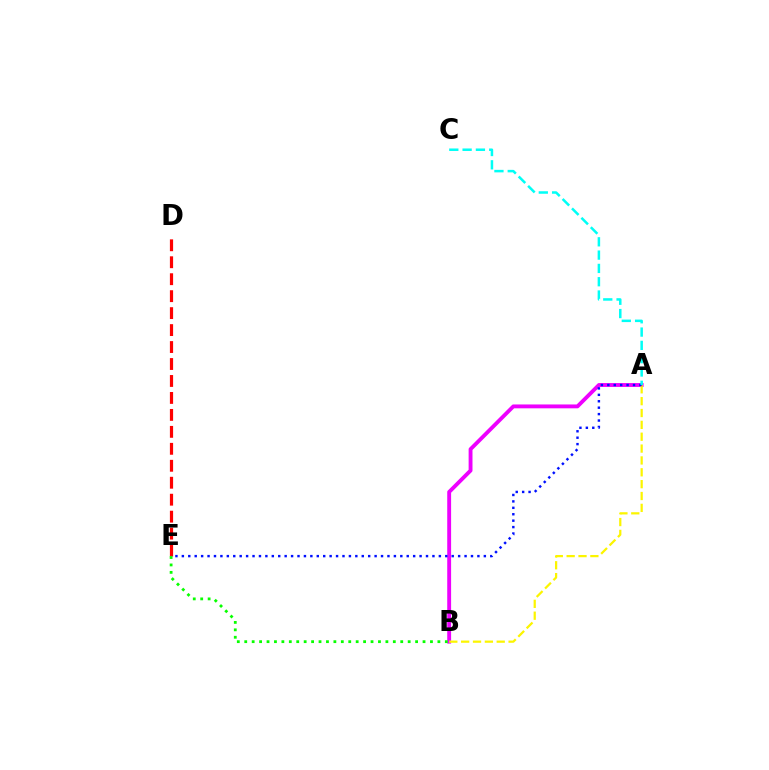{('A', 'B'): [{'color': '#ee00ff', 'line_style': 'solid', 'thickness': 2.78}, {'color': '#fcf500', 'line_style': 'dashed', 'thickness': 1.61}], ('D', 'E'): [{'color': '#ff0000', 'line_style': 'dashed', 'thickness': 2.3}], ('A', 'E'): [{'color': '#0010ff', 'line_style': 'dotted', 'thickness': 1.75}], ('A', 'C'): [{'color': '#00fff6', 'line_style': 'dashed', 'thickness': 1.81}], ('B', 'E'): [{'color': '#08ff00', 'line_style': 'dotted', 'thickness': 2.02}]}